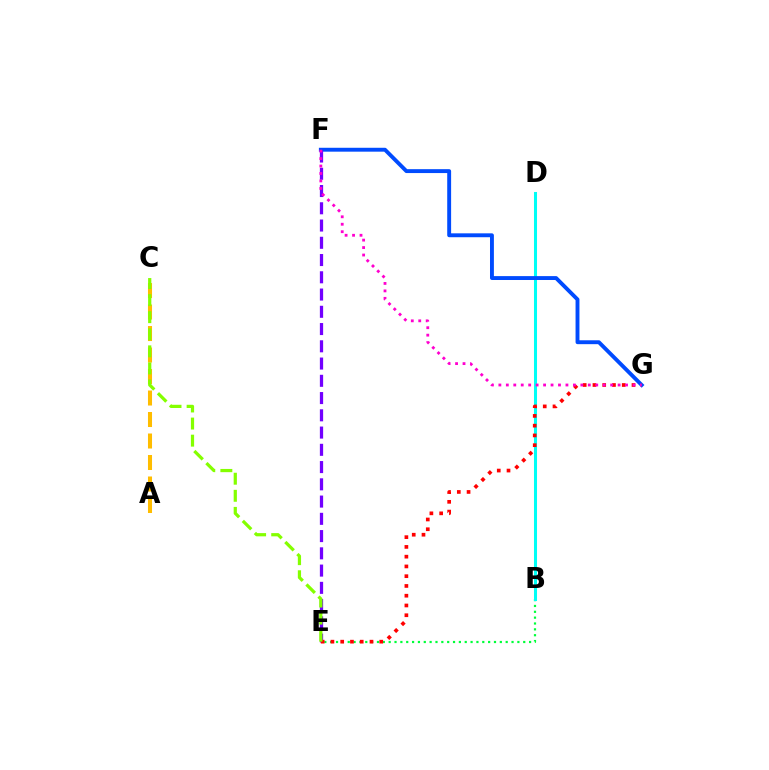{('B', 'E'): [{'color': '#00ff39', 'line_style': 'dotted', 'thickness': 1.59}], ('A', 'C'): [{'color': '#ffbd00', 'line_style': 'dashed', 'thickness': 2.92}], ('B', 'D'): [{'color': '#00fff6', 'line_style': 'solid', 'thickness': 2.19}], ('F', 'G'): [{'color': '#004bff', 'line_style': 'solid', 'thickness': 2.8}, {'color': '#ff00cf', 'line_style': 'dotted', 'thickness': 2.02}], ('E', 'F'): [{'color': '#7200ff', 'line_style': 'dashed', 'thickness': 2.34}], ('E', 'G'): [{'color': '#ff0000', 'line_style': 'dotted', 'thickness': 2.65}], ('C', 'E'): [{'color': '#84ff00', 'line_style': 'dashed', 'thickness': 2.32}]}